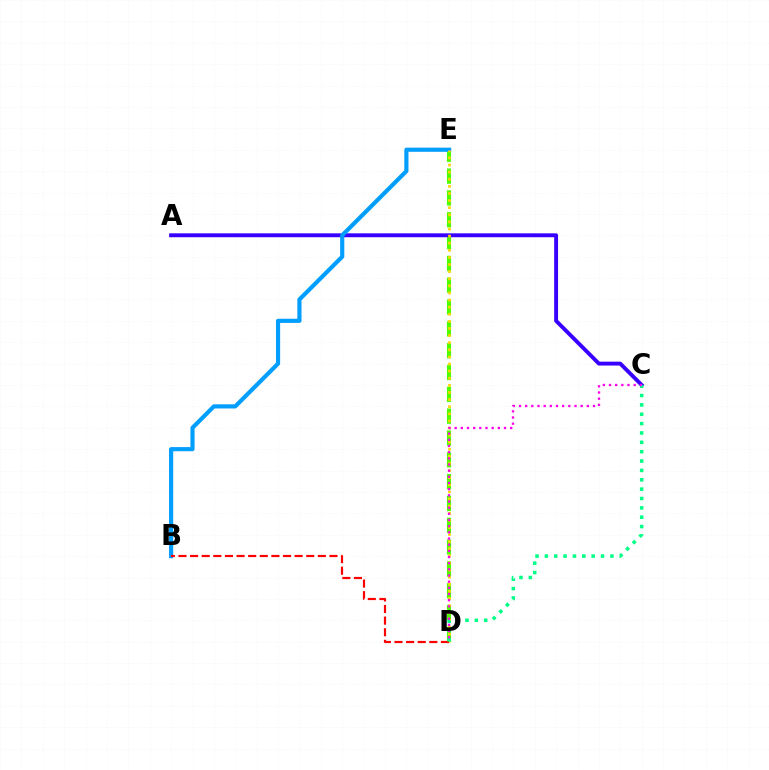{('D', 'E'): [{'color': '#4fff00', 'line_style': 'dashed', 'thickness': 2.96}, {'color': '#ffd500', 'line_style': 'dotted', 'thickness': 1.93}], ('A', 'C'): [{'color': '#3700ff', 'line_style': 'solid', 'thickness': 2.81}], ('B', 'E'): [{'color': '#009eff', 'line_style': 'solid', 'thickness': 2.99}], ('B', 'D'): [{'color': '#ff0000', 'line_style': 'dashed', 'thickness': 1.58}], ('C', 'D'): [{'color': '#00ff86', 'line_style': 'dotted', 'thickness': 2.54}, {'color': '#ff00ed', 'line_style': 'dotted', 'thickness': 1.68}]}